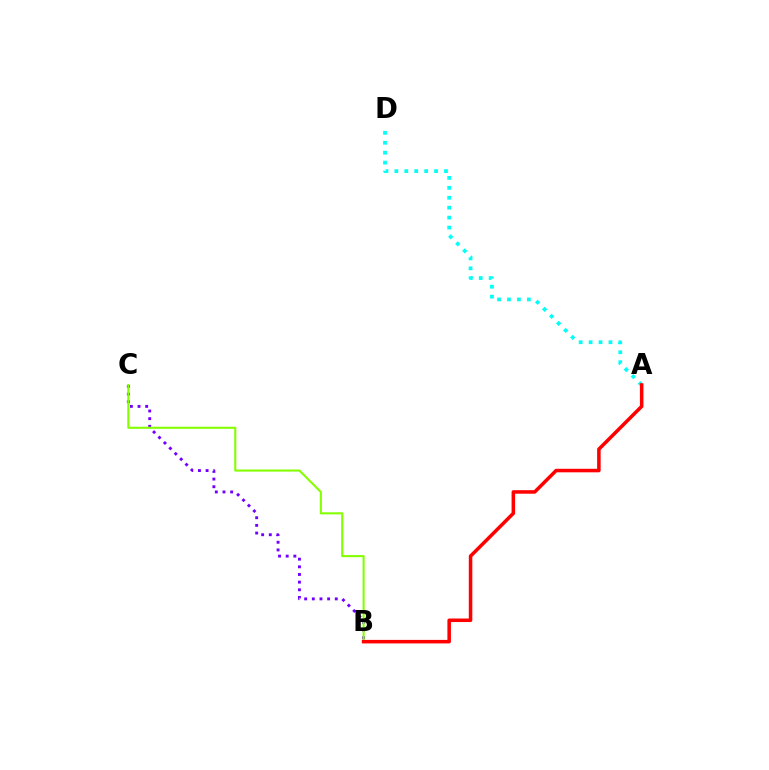{('B', 'C'): [{'color': '#7200ff', 'line_style': 'dotted', 'thickness': 2.08}, {'color': '#84ff00', 'line_style': 'solid', 'thickness': 1.5}], ('A', 'D'): [{'color': '#00fff6', 'line_style': 'dotted', 'thickness': 2.7}], ('A', 'B'): [{'color': '#ff0000', 'line_style': 'solid', 'thickness': 2.54}]}